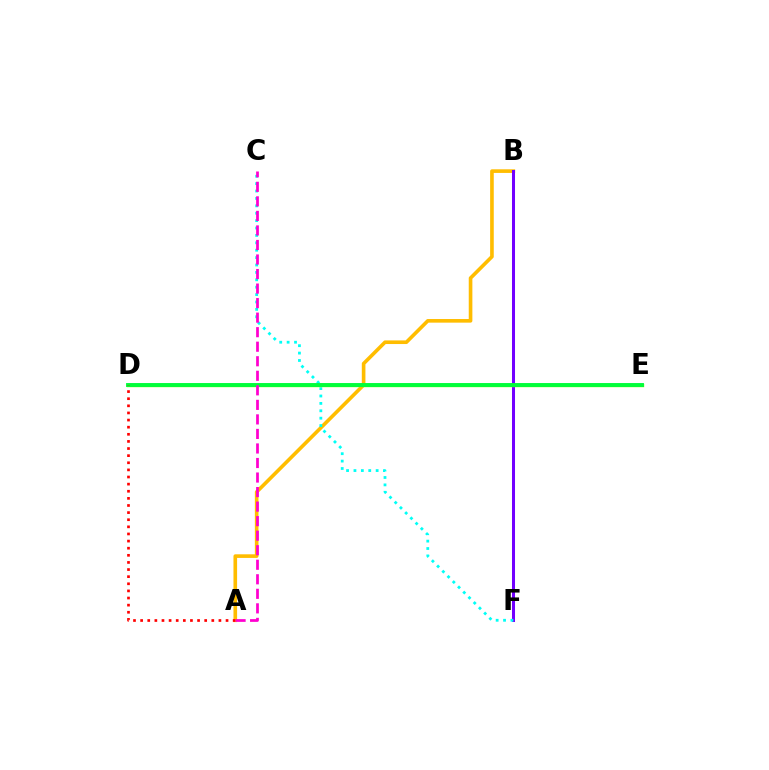{('A', 'B'): [{'color': '#ffbd00', 'line_style': 'solid', 'thickness': 2.61}], ('B', 'F'): [{'color': '#7200ff', 'line_style': 'solid', 'thickness': 2.18}], ('C', 'F'): [{'color': '#00fff6', 'line_style': 'dotted', 'thickness': 2.01}], ('D', 'E'): [{'color': '#84ff00', 'line_style': 'solid', 'thickness': 2.43}, {'color': '#004bff', 'line_style': 'solid', 'thickness': 1.77}, {'color': '#00ff39', 'line_style': 'solid', 'thickness': 2.78}], ('A', 'D'): [{'color': '#ff0000', 'line_style': 'dotted', 'thickness': 1.93}], ('A', 'C'): [{'color': '#ff00cf', 'line_style': 'dashed', 'thickness': 1.97}]}